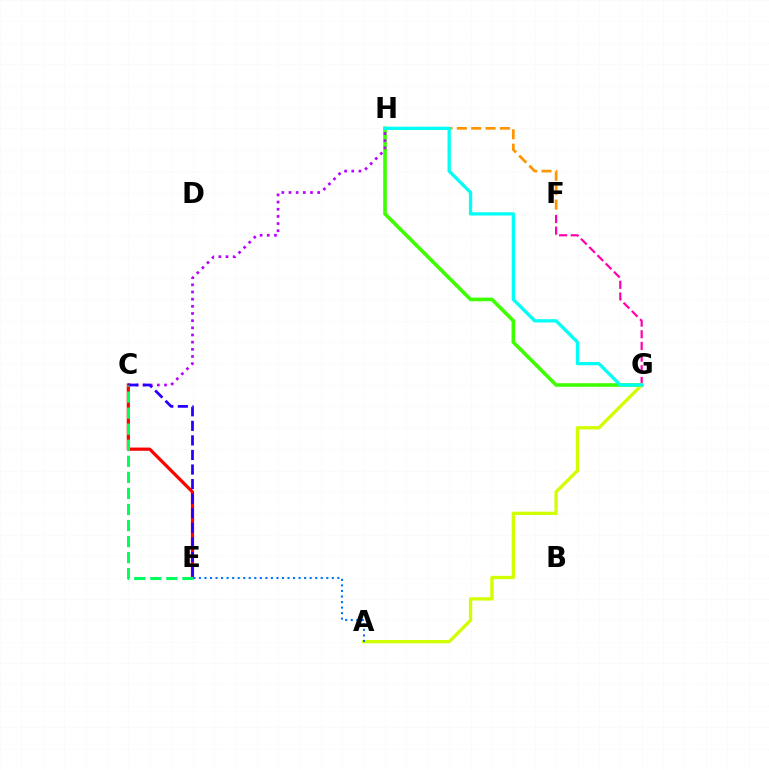{('G', 'H'): [{'color': '#3dff00', 'line_style': 'solid', 'thickness': 2.59}, {'color': '#00fff6', 'line_style': 'solid', 'thickness': 2.36}], ('C', 'H'): [{'color': '#b900ff', 'line_style': 'dotted', 'thickness': 1.95}], ('C', 'E'): [{'color': '#ff0000', 'line_style': 'solid', 'thickness': 2.31}, {'color': '#2500ff', 'line_style': 'dashed', 'thickness': 1.98}, {'color': '#00ff5c', 'line_style': 'dashed', 'thickness': 2.18}], ('F', 'G'): [{'color': '#ff00ac', 'line_style': 'dashed', 'thickness': 1.58}], ('F', 'H'): [{'color': '#ff9400', 'line_style': 'dashed', 'thickness': 1.95}], ('A', 'G'): [{'color': '#d1ff00', 'line_style': 'solid', 'thickness': 2.39}], ('A', 'E'): [{'color': '#0074ff', 'line_style': 'dotted', 'thickness': 1.5}]}